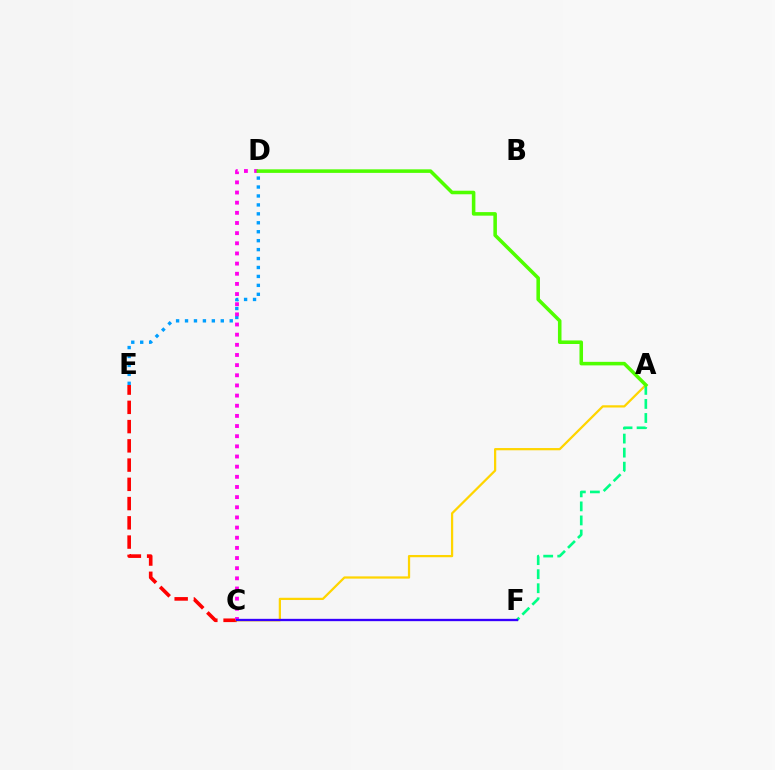{('C', 'E'): [{'color': '#ff0000', 'line_style': 'dashed', 'thickness': 2.61}], ('A', 'C'): [{'color': '#ffd500', 'line_style': 'solid', 'thickness': 1.62}], ('A', 'F'): [{'color': '#00ff86', 'line_style': 'dashed', 'thickness': 1.91}], ('D', 'E'): [{'color': '#009eff', 'line_style': 'dotted', 'thickness': 2.43}], ('C', 'D'): [{'color': '#ff00ed', 'line_style': 'dotted', 'thickness': 2.76}], ('A', 'D'): [{'color': '#4fff00', 'line_style': 'solid', 'thickness': 2.56}], ('C', 'F'): [{'color': '#3700ff', 'line_style': 'solid', 'thickness': 1.67}]}